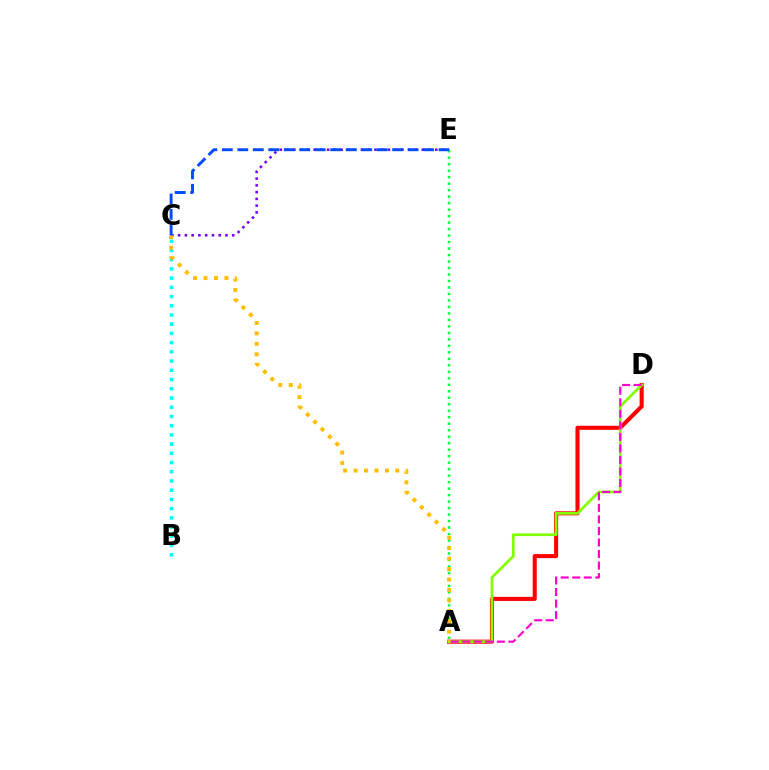{('B', 'C'): [{'color': '#00fff6', 'line_style': 'dotted', 'thickness': 2.51}], ('A', 'D'): [{'color': '#ff0000', 'line_style': 'solid', 'thickness': 2.94}, {'color': '#84ff00', 'line_style': 'solid', 'thickness': 1.97}, {'color': '#ff00cf', 'line_style': 'dashed', 'thickness': 1.57}], ('C', 'E'): [{'color': '#7200ff', 'line_style': 'dotted', 'thickness': 1.84}, {'color': '#004bff', 'line_style': 'dashed', 'thickness': 2.1}], ('A', 'E'): [{'color': '#00ff39', 'line_style': 'dotted', 'thickness': 1.76}], ('A', 'C'): [{'color': '#ffbd00', 'line_style': 'dotted', 'thickness': 2.84}]}